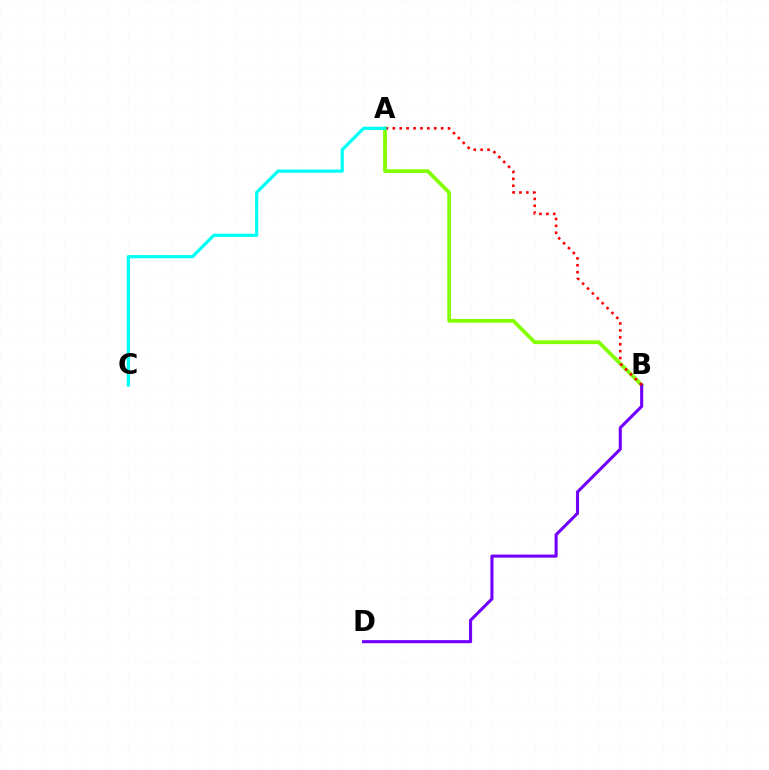{('A', 'B'): [{'color': '#84ff00', 'line_style': 'solid', 'thickness': 2.71}, {'color': '#ff0000', 'line_style': 'dotted', 'thickness': 1.88}], ('B', 'D'): [{'color': '#7200ff', 'line_style': 'solid', 'thickness': 2.23}], ('A', 'C'): [{'color': '#00fff6', 'line_style': 'solid', 'thickness': 2.32}]}